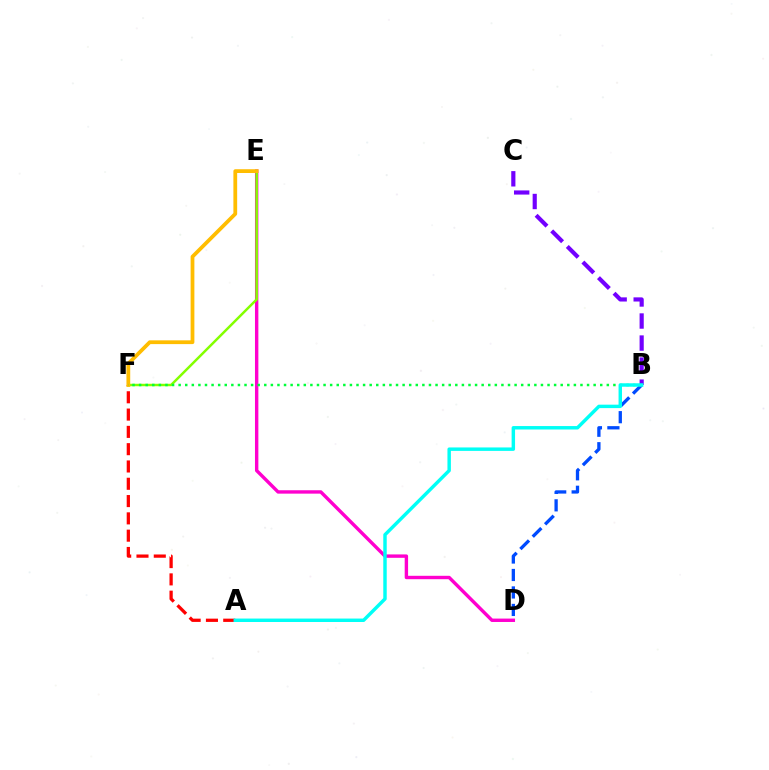{('B', 'C'): [{'color': '#7200ff', 'line_style': 'dashed', 'thickness': 2.99}], ('D', 'E'): [{'color': '#ff00cf', 'line_style': 'solid', 'thickness': 2.45}], ('A', 'F'): [{'color': '#ff0000', 'line_style': 'dashed', 'thickness': 2.35}], ('E', 'F'): [{'color': '#84ff00', 'line_style': 'solid', 'thickness': 1.78}, {'color': '#ffbd00', 'line_style': 'solid', 'thickness': 2.71}], ('B', 'D'): [{'color': '#004bff', 'line_style': 'dashed', 'thickness': 2.37}], ('B', 'F'): [{'color': '#00ff39', 'line_style': 'dotted', 'thickness': 1.79}], ('A', 'B'): [{'color': '#00fff6', 'line_style': 'solid', 'thickness': 2.48}]}